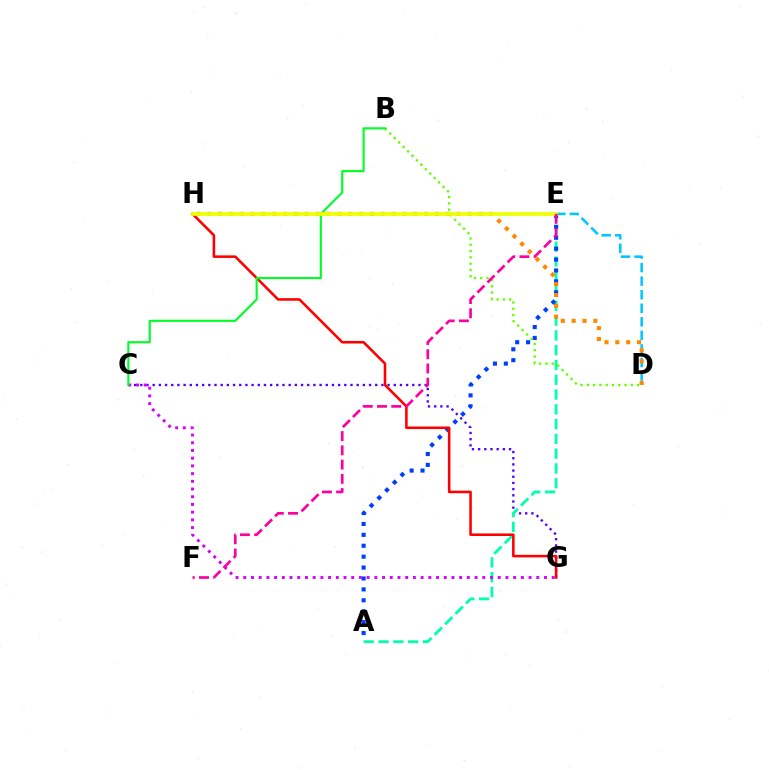{('C', 'G'): [{'color': '#4f00ff', 'line_style': 'dotted', 'thickness': 1.68}, {'color': '#d600ff', 'line_style': 'dotted', 'thickness': 2.1}], ('D', 'E'): [{'color': '#00c7ff', 'line_style': 'dashed', 'thickness': 1.84}], ('A', 'E'): [{'color': '#00ffaf', 'line_style': 'dashed', 'thickness': 2.01}, {'color': '#003fff', 'line_style': 'dotted', 'thickness': 2.96}], ('G', 'H'): [{'color': '#ff0000', 'line_style': 'solid', 'thickness': 1.85}], ('D', 'H'): [{'color': '#ff8800', 'line_style': 'dotted', 'thickness': 2.95}], ('B', 'D'): [{'color': '#66ff00', 'line_style': 'dotted', 'thickness': 1.71}], ('B', 'C'): [{'color': '#00ff27', 'line_style': 'solid', 'thickness': 1.53}], ('E', 'H'): [{'color': '#eeff00', 'line_style': 'solid', 'thickness': 2.65}], ('E', 'F'): [{'color': '#ff00a0', 'line_style': 'dashed', 'thickness': 1.93}]}